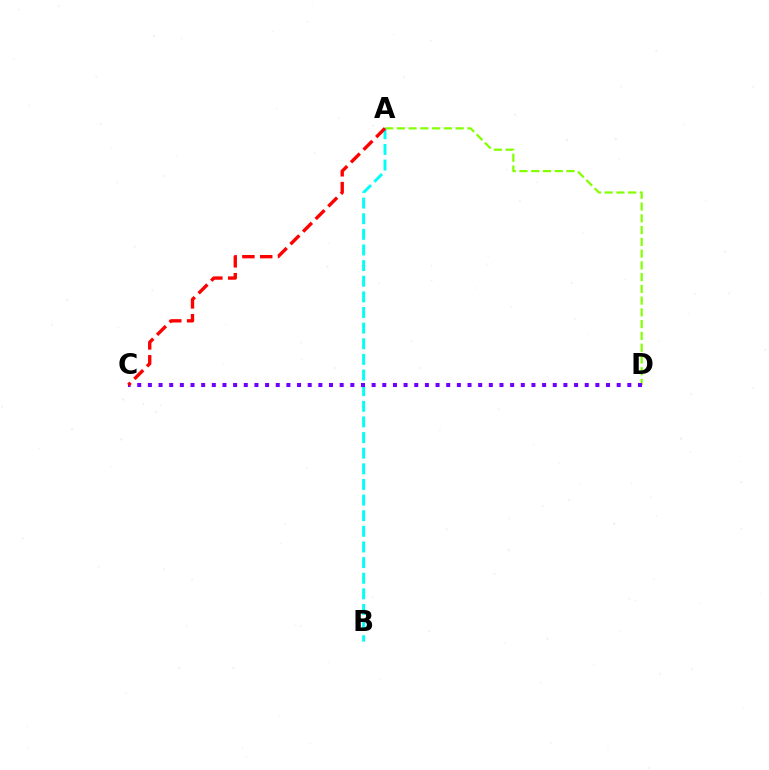{('A', 'D'): [{'color': '#84ff00', 'line_style': 'dashed', 'thickness': 1.6}], ('A', 'B'): [{'color': '#00fff6', 'line_style': 'dashed', 'thickness': 2.12}], ('C', 'D'): [{'color': '#7200ff', 'line_style': 'dotted', 'thickness': 2.89}], ('A', 'C'): [{'color': '#ff0000', 'line_style': 'dashed', 'thickness': 2.42}]}